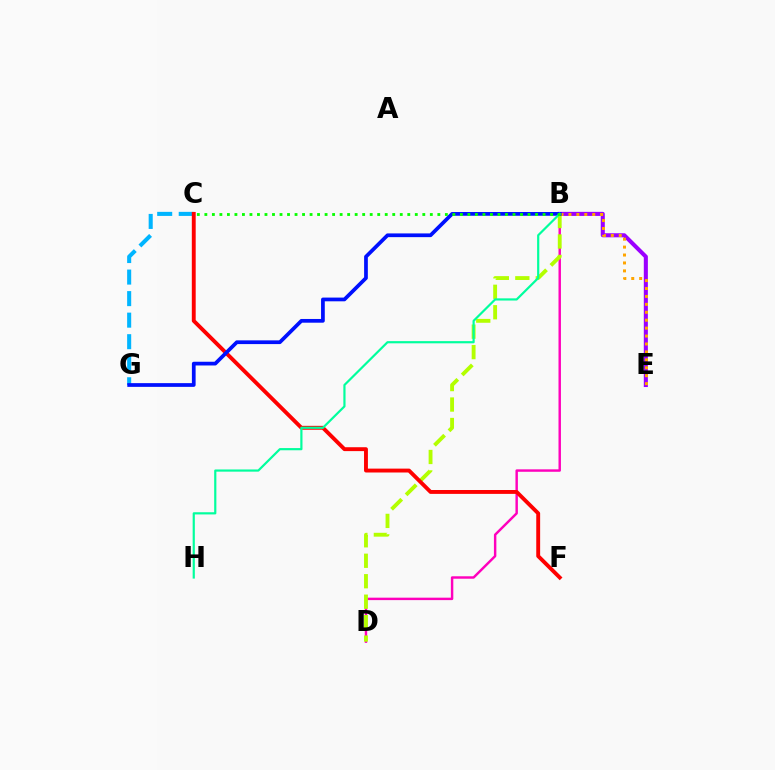{('B', 'E'): [{'color': '#9b00ff', 'line_style': 'solid', 'thickness': 2.93}, {'color': '#ffa500', 'line_style': 'dotted', 'thickness': 2.15}], ('C', 'G'): [{'color': '#00b5ff', 'line_style': 'dashed', 'thickness': 2.93}], ('B', 'D'): [{'color': '#ff00bd', 'line_style': 'solid', 'thickness': 1.76}, {'color': '#b3ff00', 'line_style': 'dashed', 'thickness': 2.78}], ('C', 'F'): [{'color': '#ff0000', 'line_style': 'solid', 'thickness': 2.8}], ('B', 'G'): [{'color': '#0010ff', 'line_style': 'solid', 'thickness': 2.68}], ('B', 'H'): [{'color': '#00ff9d', 'line_style': 'solid', 'thickness': 1.58}], ('B', 'C'): [{'color': '#08ff00', 'line_style': 'dotted', 'thickness': 2.04}]}